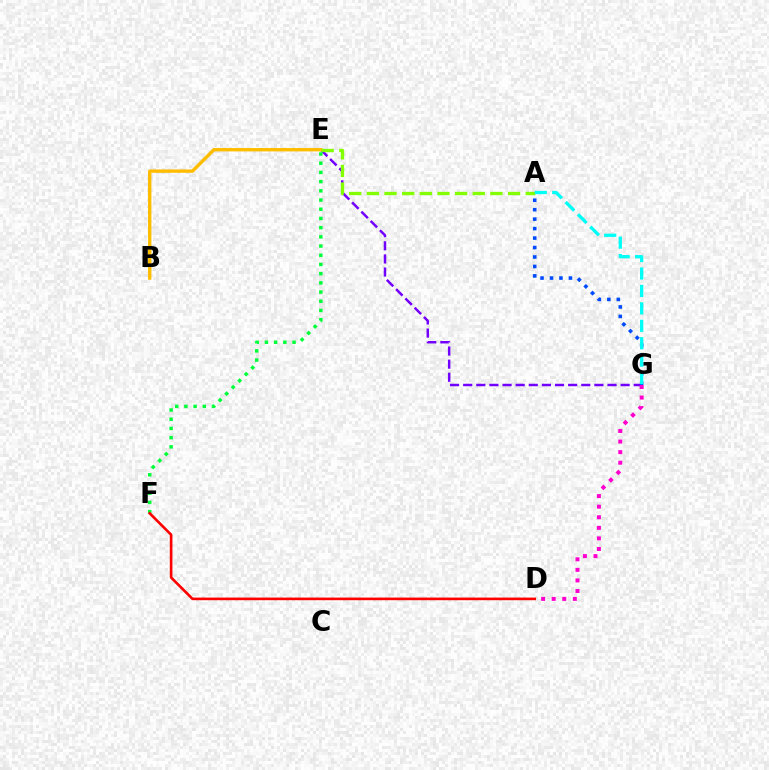{('E', 'G'): [{'color': '#7200ff', 'line_style': 'dashed', 'thickness': 1.78}], ('D', 'G'): [{'color': '#ff00cf', 'line_style': 'dotted', 'thickness': 2.87}], ('B', 'E'): [{'color': '#ffbd00', 'line_style': 'solid', 'thickness': 2.43}], ('A', 'E'): [{'color': '#84ff00', 'line_style': 'dashed', 'thickness': 2.4}], ('E', 'F'): [{'color': '#00ff39', 'line_style': 'dotted', 'thickness': 2.5}], ('D', 'F'): [{'color': '#ff0000', 'line_style': 'solid', 'thickness': 1.9}], ('A', 'G'): [{'color': '#004bff', 'line_style': 'dotted', 'thickness': 2.57}, {'color': '#00fff6', 'line_style': 'dashed', 'thickness': 2.37}]}